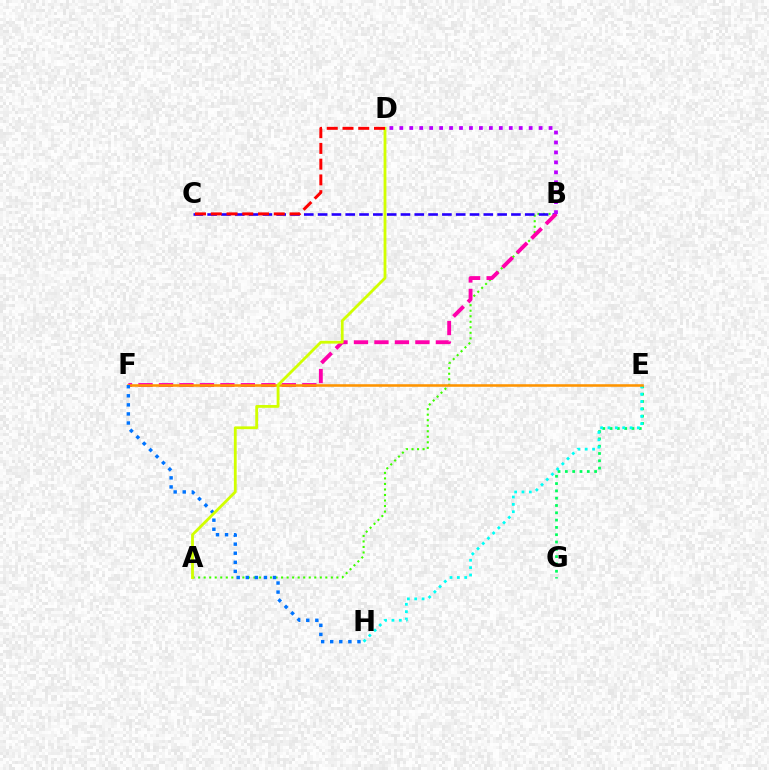{('A', 'B'): [{'color': '#3dff00', 'line_style': 'dotted', 'thickness': 1.5}], ('E', 'G'): [{'color': '#00ff5c', 'line_style': 'dotted', 'thickness': 1.99}], ('B', 'C'): [{'color': '#2500ff', 'line_style': 'dashed', 'thickness': 1.88}], ('B', 'F'): [{'color': '#ff00ac', 'line_style': 'dashed', 'thickness': 2.78}], ('E', 'H'): [{'color': '#00fff6', 'line_style': 'dotted', 'thickness': 2.0}], ('E', 'F'): [{'color': '#ff9400', 'line_style': 'solid', 'thickness': 1.85}], ('F', 'H'): [{'color': '#0074ff', 'line_style': 'dotted', 'thickness': 2.46}], ('B', 'D'): [{'color': '#b900ff', 'line_style': 'dotted', 'thickness': 2.7}], ('A', 'D'): [{'color': '#d1ff00', 'line_style': 'solid', 'thickness': 2.02}], ('C', 'D'): [{'color': '#ff0000', 'line_style': 'dashed', 'thickness': 2.14}]}